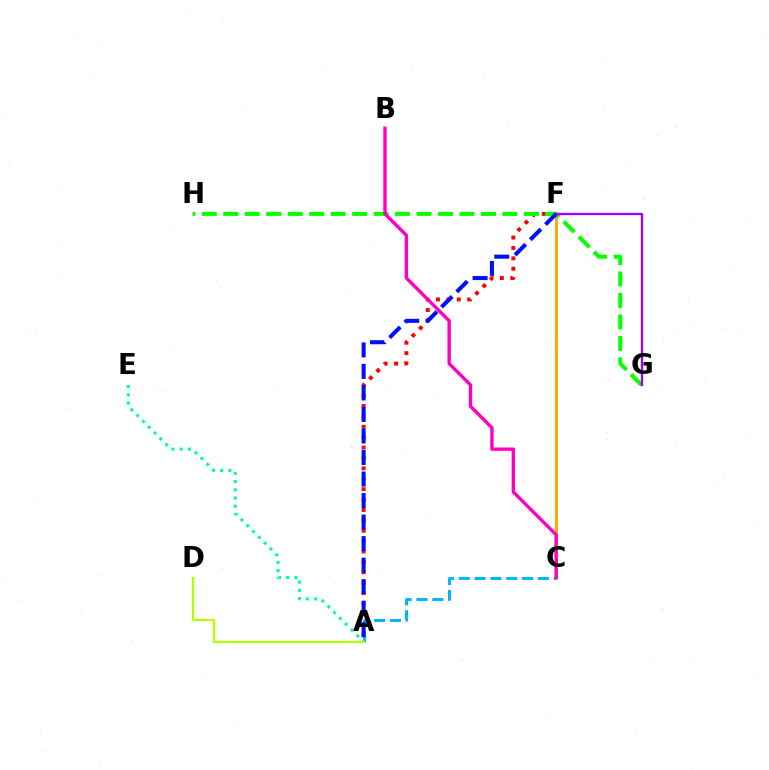{('A', 'F'): [{'color': '#ff0000', 'line_style': 'dotted', 'thickness': 2.82}, {'color': '#0010ff', 'line_style': 'dashed', 'thickness': 2.92}], ('C', 'F'): [{'color': '#ffa500', 'line_style': 'solid', 'thickness': 2.01}], ('A', 'C'): [{'color': '#00b5ff', 'line_style': 'dashed', 'thickness': 2.15}], ('A', 'E'): [{'color': '#00ff9d', 'line_style': 'dotted', 'thickness': 2.23}], ('G', 'H'): [{'color': '#08ff00', 'line_style': 'dashed', 'thickness': 2.92}], ('B', 'C'): [{'color': '#ff00bd', 'line_style': 'solid', 'thickness': 2.43}], ('F', 'G'): [{'color': '#9b00ff', 'line_style': 'solid', 'thickness': 1.67}], ('A', 'D'): [{'color': '#b3ff00', 'line_style': 'solid', 'thickness': 1.61}]}